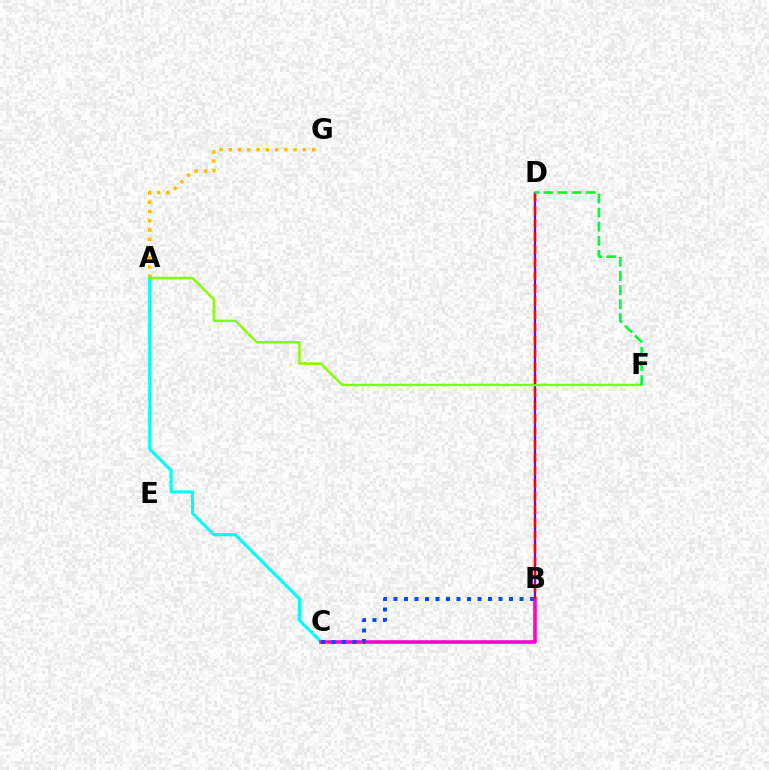{('A', 'G'): [{'color': '#ffbd00', 'line_style': 'dotted', 'thickness': 2.52}], ('B', 'D'): [{'color': '#7200ff', 'line_style': 'solid', 'thickness': 1.62}, {'color': '#ff0000', 'line_style': 'dashed', 'thickness': 1.77}], ('A', 'C'): [{'color': '#00fff6', 'line_style': 'solid', 'thickness': 2.24}], ('B', 'C'): [{'color': '#ff00cf', 'line_style': 'solid', 'thickness': 2.55}, {'color': '#004bff', 'line_style': 'dotted', 'thickness': 2.85}], ('A', 'F'): [{'color': '#84ff00', 'line_style': 'solid', 'thickness': 1.77}], ('D', 'F'): [{'color': '#00ff39', 'line_style': 'dashed', 'thickness': 1.92}]}